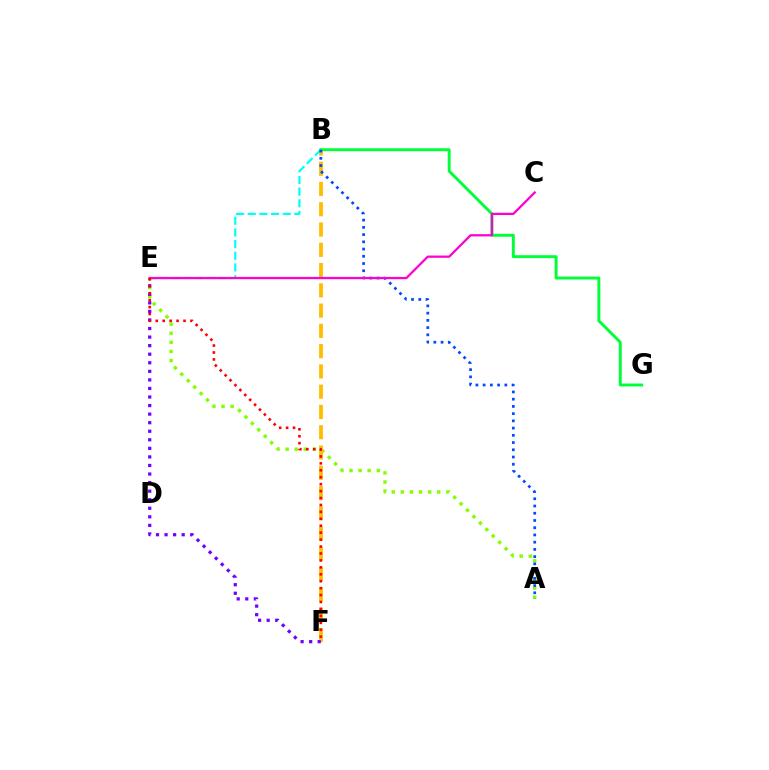{('A', 'E'): [{'color': '#84ff00', 'line_style': 'dotted', 'thickness': 2.47}], ('B', 'F'): [{'color': '#ffbd00', 'line_style': 'dashed', 'thickness': 2.75}], ('B', 'E'): [{'color': '#00fff6', 'line_style': 'dashed', 'thickness': 1.59}], ('E', 'F'): [{'color': '#7200ff', 'line_style': 'dotted', 'thickness': 2.33}, {'color': '#ff0000', 'line_style': 'dotted', 'thickness': 1.88}], ('B', 'G'): [{'color': '#00ff39', 'line_style': 'solid', 'thickness': 2.11}], ('A', 'B'): [{'color': '#004bff', 'line_style': 'dotted', 'thickness': 1.96}], ('C', 'E'): [{'color': '#ff00cf', 'line_style': 'solid', 'thickness': 1.62}]}